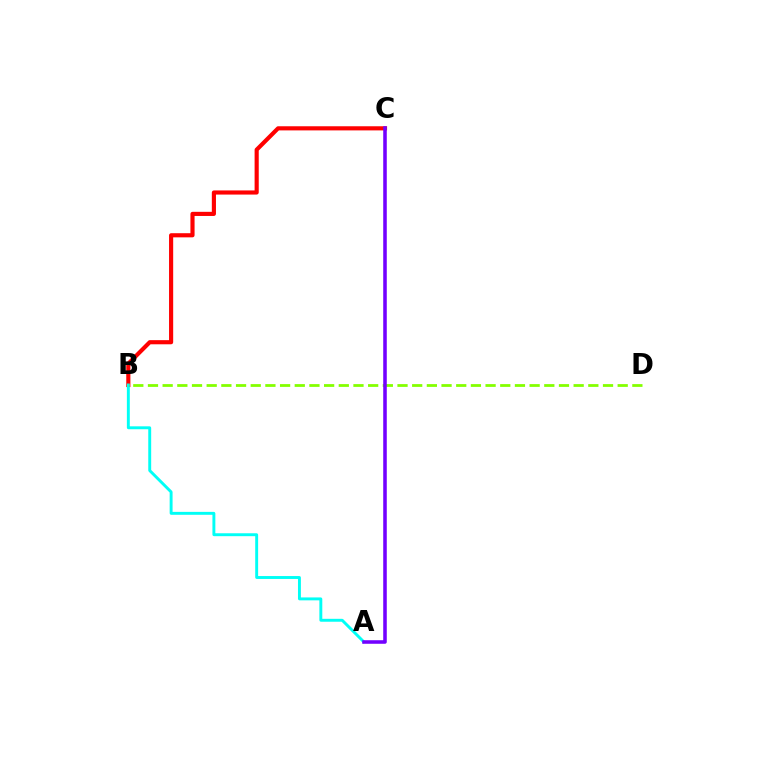{('B', 'C'): [{'color': '#ff0000', 'line_style': 'solid', 'thickness': 2.98}], ('A', 'B'): [{'color': '#00fff6', 'line_style': 'solid', 'thickness': 2.1}], ('B', 'D'): [{'color': '#84ff00', 'line_style': 'dashed', 'thickness': 1.99}], ('A', 'C'): [{'color': '#7200ff', 'line_style': 'solid', 'thickness': 2.56}]}